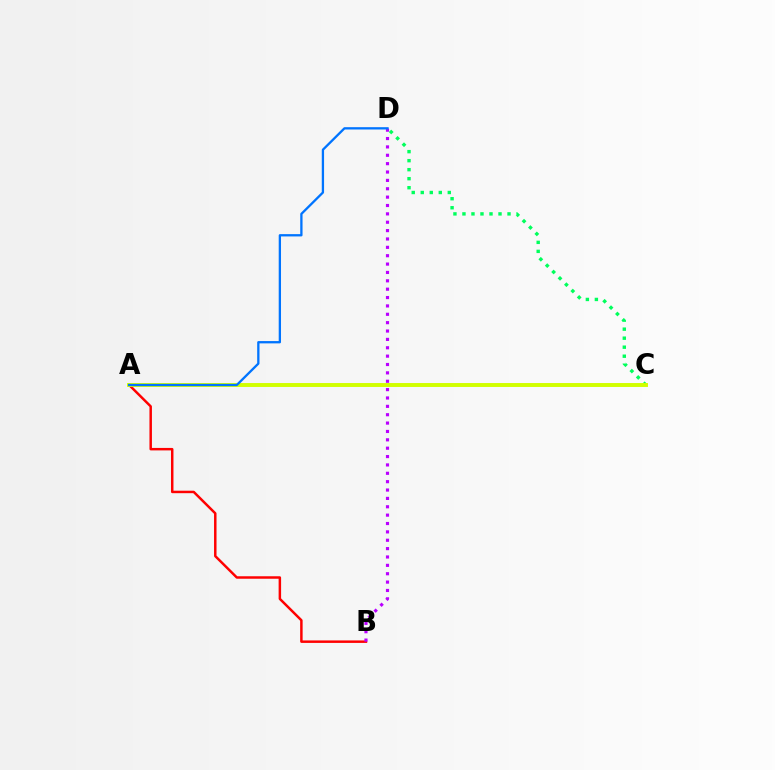{('A', 'B'): [{'color': '#ff0000', 'line_style': 'solid', 'thickness': 1.78}], ('C', 'D'): [{'color': '#00ff5c', 'line_style': 'dotted', 'thickness': 2.45}], ('A', 'C'): [{'color': '#d1ff00', 'line_style': 'solid', 'thickness': 2.83}], ('B', 'D'): [{'color': '#b900ff', 'line_style': 'dotted', 'thickness': 2.27}], ('A', 'D'): [{'color': '#0074ff', 'line_style': 'solid', 'thickness': 1.66}]}